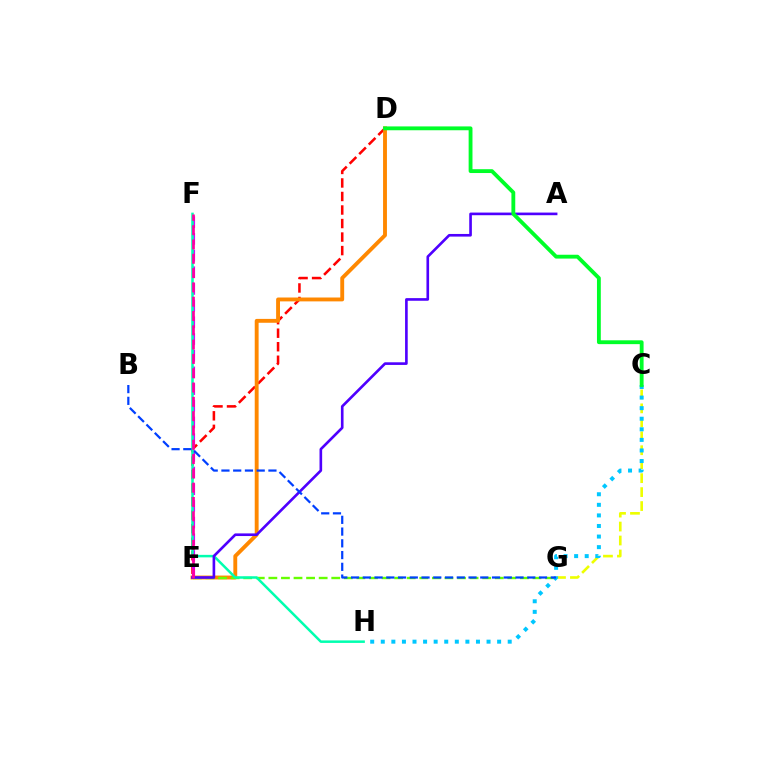{('D', 'E'): [{'color': '#ff0000', 'line_style': 'dashed', 'thickness': 1.84}, {'color': '#ff8800', 'line_style': 'solid', 'thickness': 2.79}], ('C', 'G'): [{'color': '#eeff00', 'line_style': 'dashed', 'thickness': 1.9}], ('E', 'F'): [{'color': '#d600ff', 'line_style': 'dashed', 'thickness': 2.27}, {'color': '#ff00a0', 'line_style': 'dashed', 'thickness': 1.94}], ('E', 'G'): [{'color': '#66ff00', 'line_style': 'dashed', 'thickness': 1.71}], ('C', 'H'): [{'color': '#00c7ff', 'line_style': 'dotted', 'thickness': 2.87}], ('F', 'H'): [{'color': '#00ffaf', 'line_style': 'solid', 'thickness': 1.8}], ('A', 'E'): [{'color': '#4f00ff', 'line_style': 'solid', 'thickness': 1.9}], ('C', 'D'): [{'color': '#00ff27', 'line_style': 'solid', 'thickness': 2.76}], ('B', 'G'): [{'color': '#003fff', 'line_style': 'dashed', 'thickness': 1.6}]}